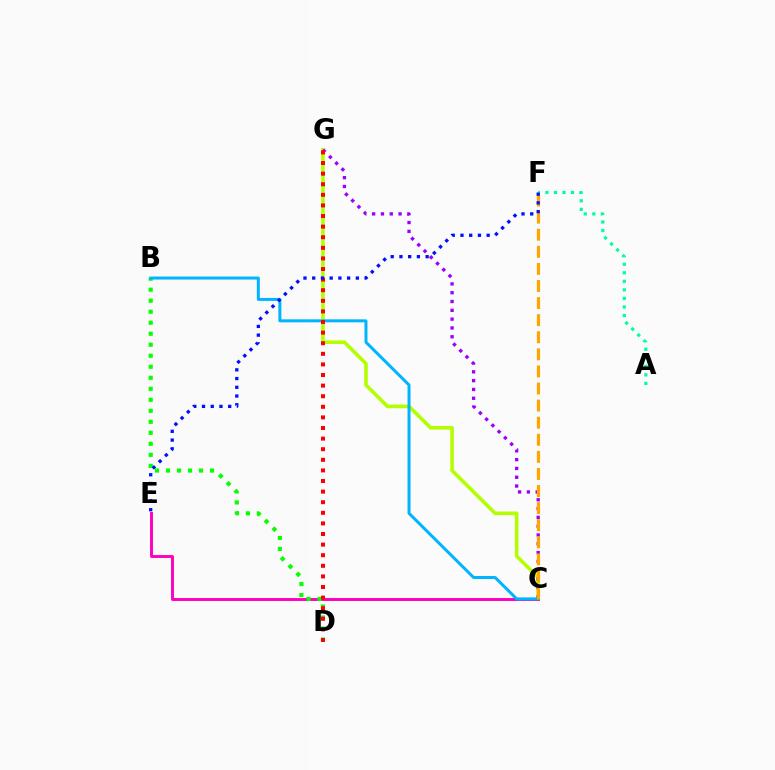{('C', 'G'): [{'color': '#b3ff00', 'line_style': 'solid', 'thickness': 2.58}, {'color': '#9b00ff', 'line_style': 'dotted', 'thickness': 2.39}], ('A', 'F'): [{'color': '#00ff9d', 'line_style': 'dotted', 'thickness': 2.32}], ('C', 'E'): [{'color': '#ff00bd', 'line_style': 'solid', 'thickness': 2.11}], ('B', 'D'): [{'color': '#08ff00', 'line_style': 'dotted', 'thickness': 2.99}], ('B', 'C'): [{'color': '#00b5ff', 'line_style': 'solid', 'thickness': 2.16}], ('C', 'F'): [{'color': '#ffa500', 'line_style': 'dashed', 'thickness': 2.32}], ('D', 'G'): [{'color': '#ff0000', 'line_style': 'dotted', 'thickness': 2.88}], ('E', 'F'): [{'color': '#0010ff', 'line_style': 'dotted', 'thickness': 2.37}]}